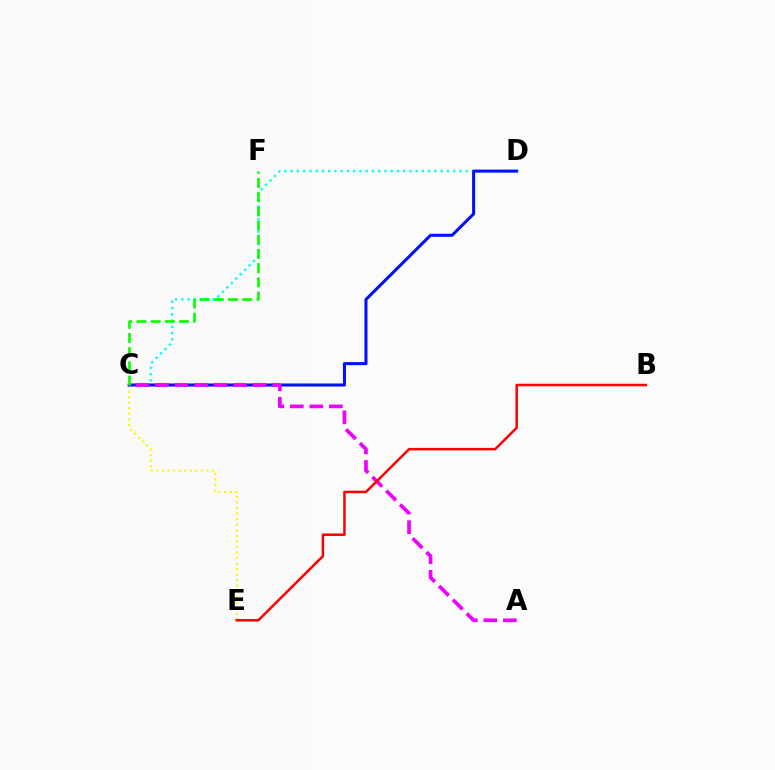{('C', 'E'): [{'color': '#fcf500', 'line_style': 'dotted', 'thickness': 1.51}], ('C', 'D'): [{'color': '#00fff6', 'line_style': 'dotted', 'thickness': 1.7}, {'color': '#0010ff', 'line_style': 'solid', 'thickness': 2.19}], ('A', 'C'): [{'color': '#ee00ff', 'line_style': 'dashed', 'thickness': 2.65}], ('C', 'F'): [{'color': '#08ff00', 'line_style': 'dashed', 'thickness': 1.93}], ('B', 'E'): [{'color': '#ff0000', 'line_style': 'solid', 'thickness': 1.8}]}